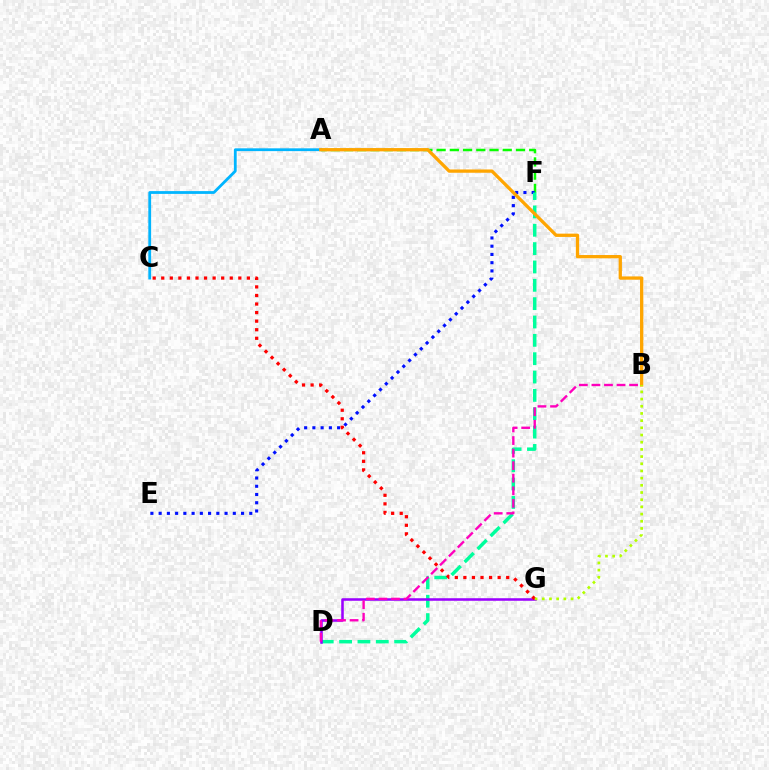{('A', 'F'): [{'color': '#08ff00', 'line_style': 'dashed', 'thickness': 1.8}], ('E', 'F'): [{'color': '#0010ff', 'line_style': 'dotted', 'thickness': 2.24}], ('A', 'C'): [{'color': '#00b5ff', 'line_style': 'solid', 'thickness': 2.01}], ('D', 'F'): [{'color': '#00ff9d', 'line_style': 'dashed', 'thickness': 2.49}], ('A', 'B'): [{'color': '#ffa500', 'line_style': 'solid', 'thickness': 2.36}], ('D', 'G'): [{'color': '#9b00ff', 'line_style': 'solid', 'thickness': 1.83}], ('C', 'G'): [{'color': '#ff0000', 'line_style': 'dotted', 'thickness': 2.33}], ('B', 'D'): [{'color': '#ff00bd', 'line_style': 'dashed', 'thickness': 1.71}], ('B', 'G'): [{'color': '#b3ff00', 'line_style': 'dotted', 'thickness': 1.95}]}